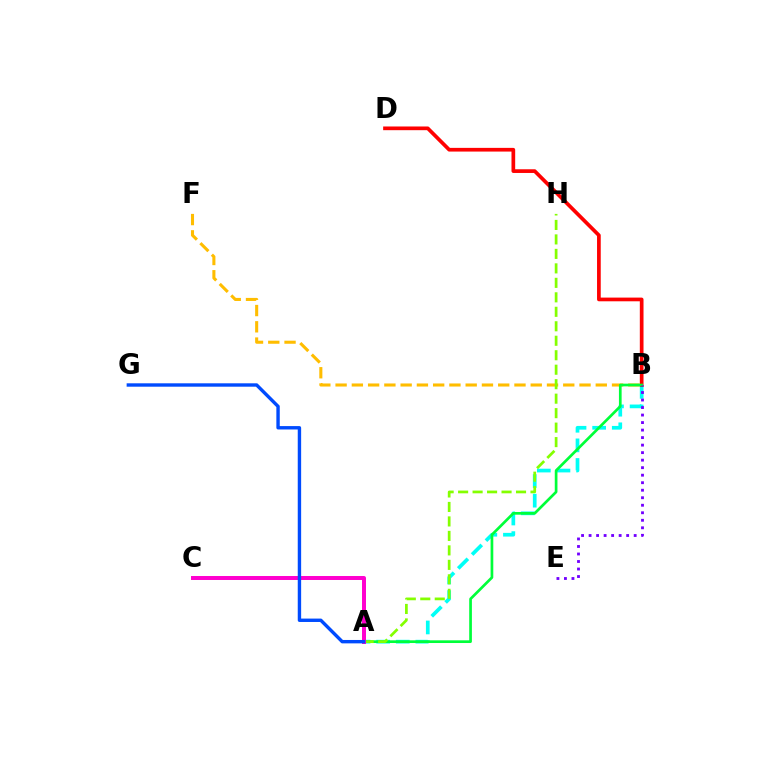{('A', 'B'): [{'color': '#00fff6', 'line_style': 'dashed', 'thickness': 2.66}, {'color': '#00ff39', 'line_style': 'solid', 'thickness': 1.94}], ('B', 'F'): [{'color': '#ffbd00', 'line_style': 'dashed', 'thickness': 2.21}], ('B', 'D'): [{'color': '#ff0000', 'line_style': 'solid', 'thickness': 2.66}], ('B', 'E'): [{'color': '#7200ff', 'line_style': 'dotted', 'thickness': 2.04}], ('A', 'H'): [{'color': '#84ff00', 'line_style': 'dashed', 'thickness': 1.97}], ('A', 'C'): [{'color': '#ff00cf', 'line_style': 'solid', 'thickness': 2.87}], ('A', 'G'): [{'color': '#004bff', 'line_style': 'solid', 'thickness': 2.44}]}